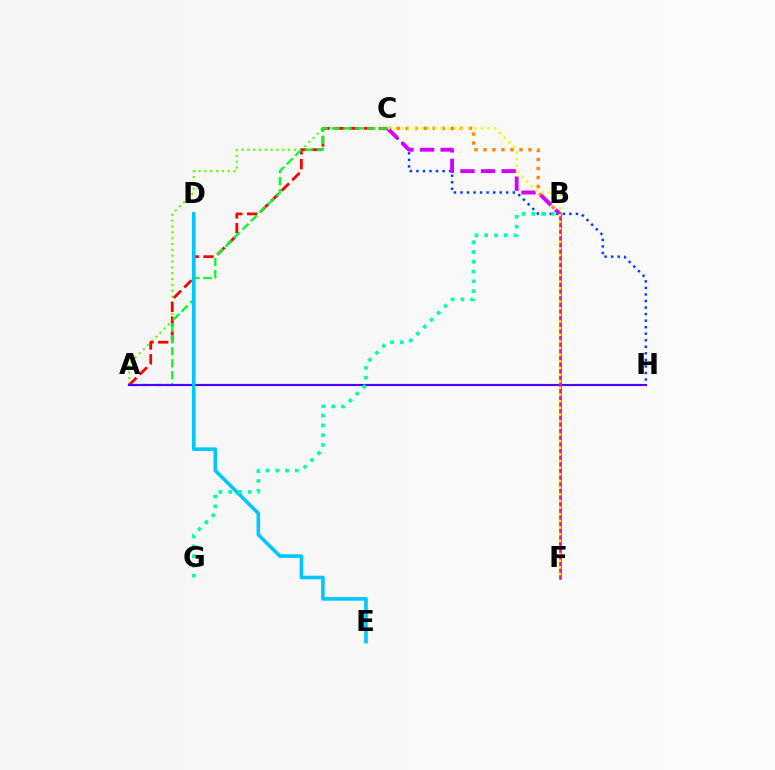{('A', 'C'): [{'color': '#66ff00', 'line_style': 'dotted', 'thickness': 1.59}, {'color': '#ff0000', 'line_style': 'dashed', 'thickness': 2.01}, {'color': '#00ff27', 'line_style': 'dashed', 'thickness': 1.63}], ('B', 'C'): [{'color': '#ff8800', 'line_style': 'dotted', 'thickness': 2.45}, {'color': '#d600ff', 'line_style': 'dashed', 'thickness': 2.8}], ('C', 'H'): [{'color': '#003fff', 'line_style': 'dotted', 'thickness': 1.78}], ('A', 'H'): [{'color': '#4f00ff', 'line_style': 'solid', 'thickness': 1.55}], ('B', 'F'): [{'color': '#ff00a0', 'line_style': 'solid', 'thickness': 1.89}], ('D', 'E'): [{'color': '#00c7ff', 'line_style': 'solid', 'thickness': 2.59}], ('C', 'F'): [{'color': '#eeff00', 'line_style': 'dotted', 'thickness': 1.81}], ('B', 'G'): [{'color': '#00ffaf', 'line_style': 'dotted', 'thickness': 2.66}]}